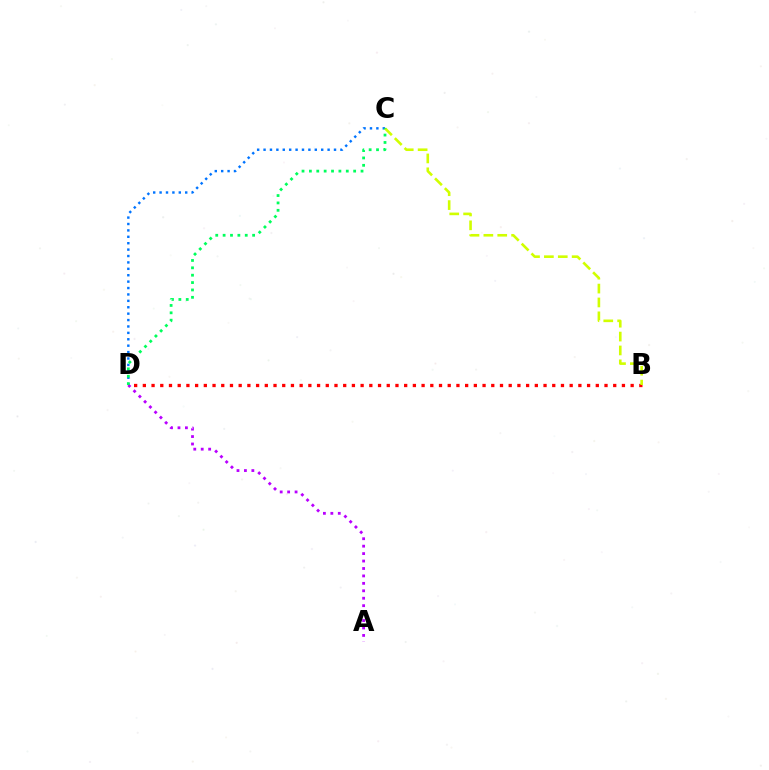{('C', 'D'): [{'color': '#0074ff', 'line_style': 'dotted', 'thickness': 1.74}, {'color': '#00ff5c', 'line_style': 'dotted', 'thickness': 2.0}], ('A', 'D'): [{'color': '#b900ff', 'line_style': 'dotted', 'thickness': 2.02}], ('B', 'D'): [{'color': '#ff0000', 'line_style': 'dotted', 'thickness': 2.37}], ('B', 'C'): [{'color': '#d1ff00', 'line_style': 'dashed', 'thickness': 1.89}]}